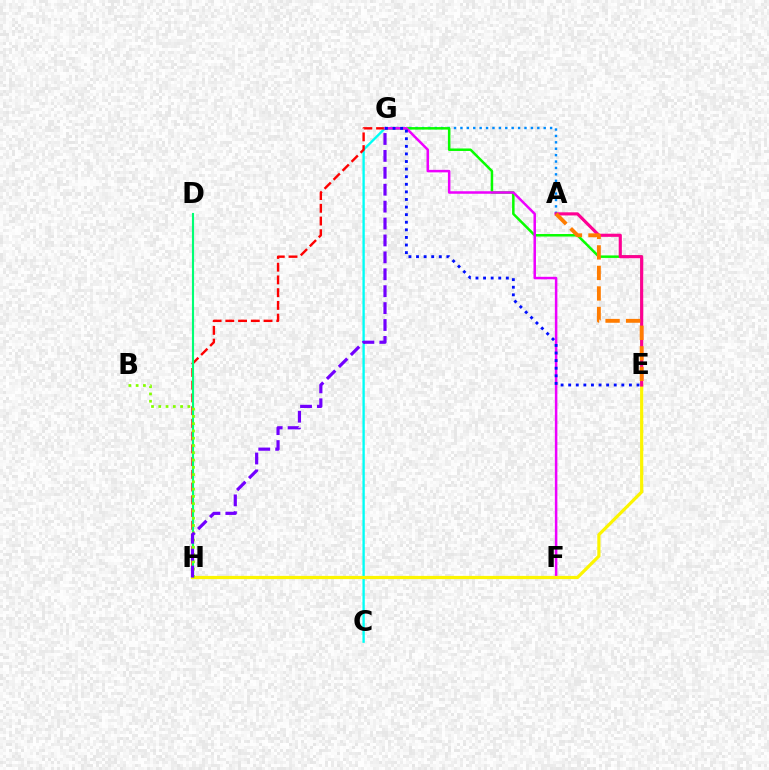{('A', 'G'): [{'color': '#008cff', 'line_style': 'dotted', 'thickness': 1.74}], ('C', 'G'): [{'color': '#00fff6', 'line_style': 'solid', 'thickness': 1.69}], ('G', 'H'): [{'color': '#ff0000', 'line_style': 'dashed', 'thickness': 1.73}, {'color': '#7200ff', 'line_style': 'dashed', 'thickness': 2.3}], ('E', 'G'): [{'color': '#08ff00', 'line_style': 'solid', 'thickness': 1.8}, {'color': '#0010ff', 'line_style': 'dotted', 'thickness': 2.06}], ('D', 'H'): [{'color': '#00ff74', 'line_style': 'solid', 'thickness': 1.53}], ('F', 'G'): [{'color': '#ee00ff', 'line_style': 'solid', 'thickness': 1.81}], ('E', 'H'): [{'color': '#fcf500', 'line_style': 'solid', 'thickness': 2.3}], ('A', 'E'): [{'color': '#ff0094', 'line_style': 'solid', 'thickness': 2.26}, {'color': '#ff7c00', 'line_style': 'dashed', 'thickness': 2.79}], ('B', 'H'): [{'color': '#84ff00', 'line_style': 'dotted', 'thickness': 1.98}]}